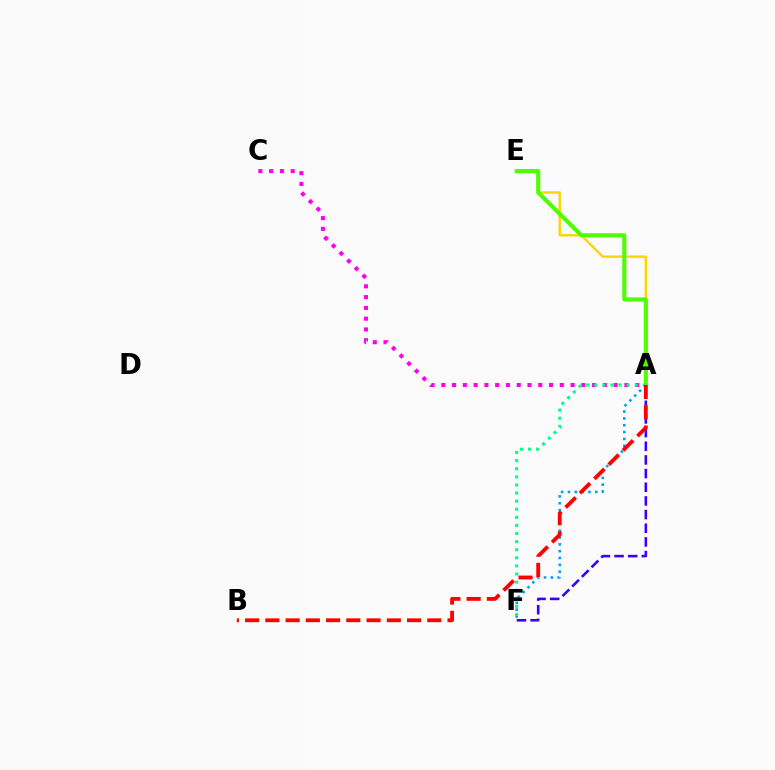{('A', 'F'): [{'color': '#3700ff', 'line_style': 'dashed', 'thickness': 1.86}, {'color': '#009eff', 'line_style': 'dotted', 'thickness': 1.86}, {'color': '#00ff86', 'line_style': 'dotted', 'thickness': 2.2}], ('A', 'E'): [{'color': '#ffd500', 'line_style': 'solid', 'thickness': 1.73}, {'color': '#4fff00', 'line_style': 'solid', 'thickness': 2.98}], ('A', 'C'): [{'color': '#ff00ed', 'line_style': 'dotted', 'thickness': 2.93}], ('A', 'B'): [{'color': '#ff0000', 'line_style': 'dashed', 'thickness': 2.75}]}